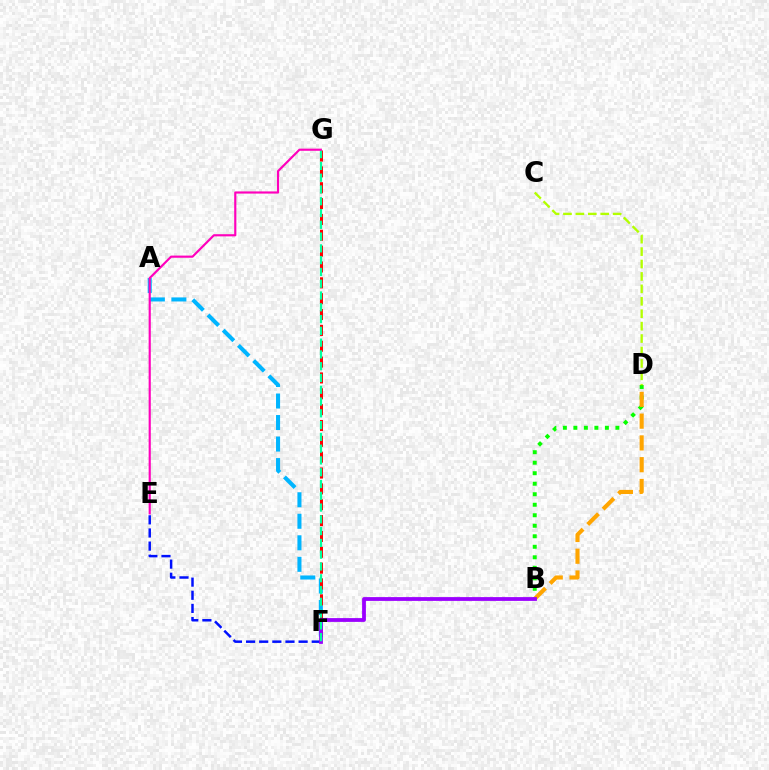{('A', 'F'): [{'color': '#00b5ff', 'line_style': 'dashed', 'thickness': 2.92}], ('B', 'D'): [{'color': '#08ff00', 'line_style': 'dotted', 'thickness': 2.85}, {'color': '#ffa500', 'line_style': 'dashed', 'thickness': 2.96}], ('E', 'F'): [{'color': '#0010ff', 'line_style': 'dashed', 'thickness': 1.78}], ('F', 'G'): [{'color': '#ff0000', 'line_style': 'dashed', 'thickness': 2.15}, {'color': '#00ff9d', 'line_style': 'dashed', 'thickness': 1.6}], ('B', 'F'): [{'color': '#9b00ff', 'line_style': 'solid', 'thickness': 2.73}], ('C', 'D'): [{'color': '#b3ff00', 'line_style': 'dashed', 'thickness': 1.69}], ('E', 'G'): [{'color': '#ff00bd', 'line_style': 'solid', 'thickness': 1.56}]}